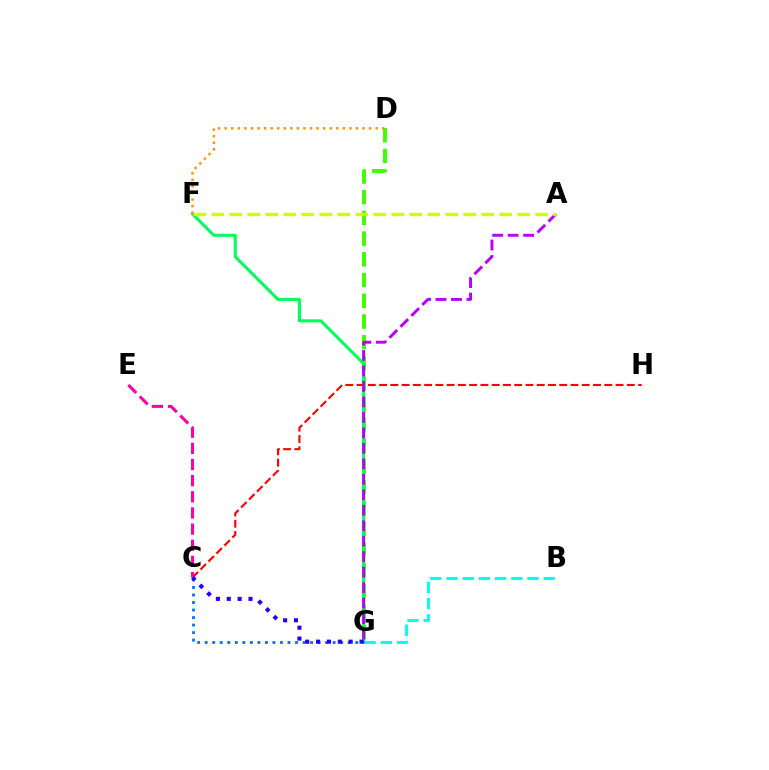{('D', 'G'): [{'color': '#3dff00', 'line_style': 'dashed', 'thickness': 2.82}], ('F', 'G'): [{'color': '#00ff5c', 'line_style': 'solid', 'thickness': 2.18}], ('C', 'H'): [{'color': '#ff0000', 'line_style': 'dashed', 'thickness': 1.53}], ('B', 'G'): [{'color': '#00fff6', 'line_style': 'dashed', 'thickness': 2.2}], ('D', 'F'): [{'color': '#ff9400', 'line_style': 'dotted', 'thickness': 1.78}], ('C', 'E'): [{'color': '#ff00ac', 'line_style': 'dashed', 'thickness': 2.19}], ('A', 'G'): [{'color': '#b900ff', 'line_style': 'dashed', 'thickness': 2.1}], ('C', 'G'): [{'color': '#0074ff', 'line_style': 'dotted', 'thickness': 2.04}, {'color': '#2500ff', 'line_style': 'dotted', 'thickness': 2.95}], ('A', 'F'): [{'color': '#d1ff00', 'line_style': 'dashed', 'thickness': 2.44}]}